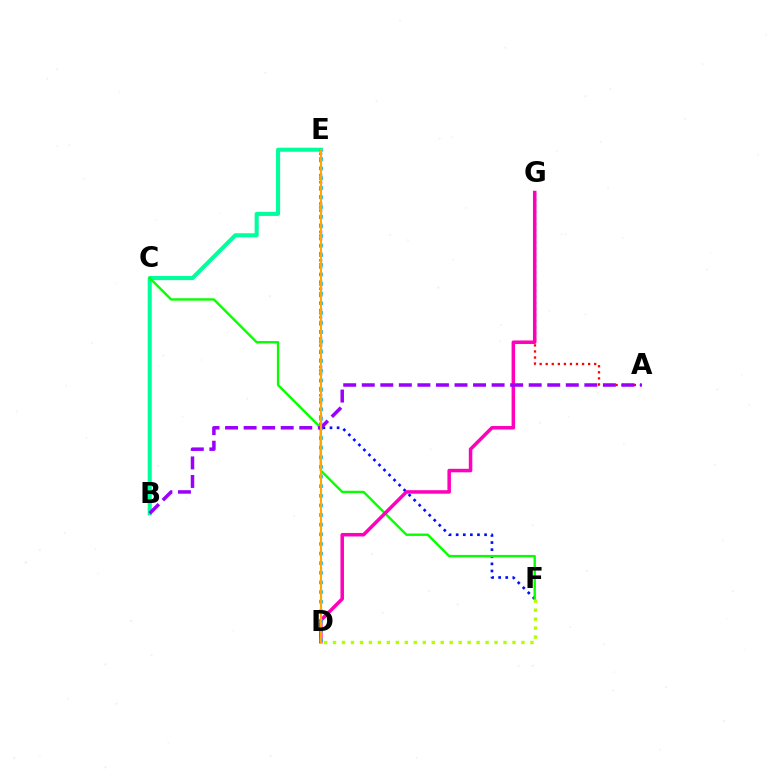{('A', 'G'): [{'color': '#ff0000', 'line_style': 'dotted', 'thickness': 1.65}], ('B', 'E'): [{'color': '#00ff9d', 'line_style': 'solid', 'thickness': 2.93}], ('E', 'F'): [{'color': '#0010ff', 'line_style': 'dotted', 'thickness': 1.93}], ('C', 'F'): [{'color': '#08ff00', 'line_style': 'solid', 'thickness': 1.72}], ('D', 'G'): [{'color': '#ff00bd', 'line_style': 'solid', 'thickness': 2.53}], ('D', 'F'): [{'color': '#b3ff00', 'line_style': 'dotted', 'thickness': 2.44}], ('D', 'E'): [{'color': '#00b5ff', 'line_style': 'dotted', 'thickness': 2.62}, {'color': '#ffa500', 'line_style': 'solid', 'thickness': 1.54}], ('A', 'B'): [{'color': '#9b00ff', 'line_style': 'dashed', 'thickness': 2.52}]}